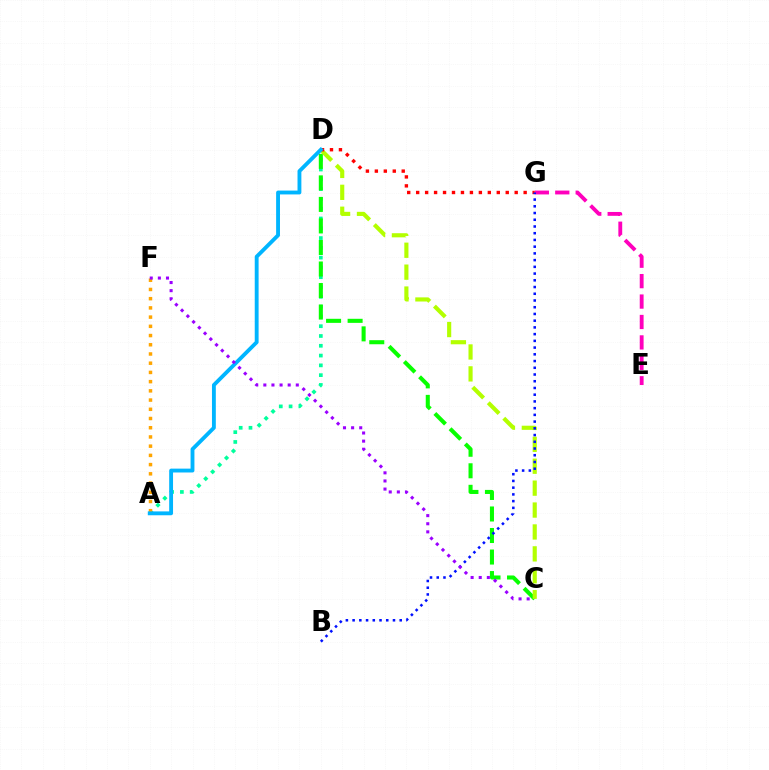{('A', 'D'): [{'color': '#00ff9d', 'line_style': 'dotted', 'thickness': 2.66}, {'color': '#00b5ff', 'line_style': 'solid', 'thickness': 2.78}], ('E', 'G'): [{'color': '#ff00bd', 'line_style': 'dashed', 'thickness': 2.77}], ('C', 'D'): [{'color': '#08ff00', 'line_style': 'dashed', 'thickness': 2.92}, {'color': '#b3ff00', 'line_style': 'dashed', 'thickness': 2.98}], ('D', 'G'): [{'color': '#ff0000', 'line_style': 'dotted', 'thickness': 2.43}], ('B', 'G'): [{'color': '#0010ff', 'line_style': 'dotted', 'thickness': 1.83}], ('A', 'F'): [{'color': '#ffa500', 'line_style': 'dotted', 'thickness': 2.5}], ('C', 'F'): [{'color': '#9b00ff', 'line_style': 'dotted', 'thickness': 2.2}]}